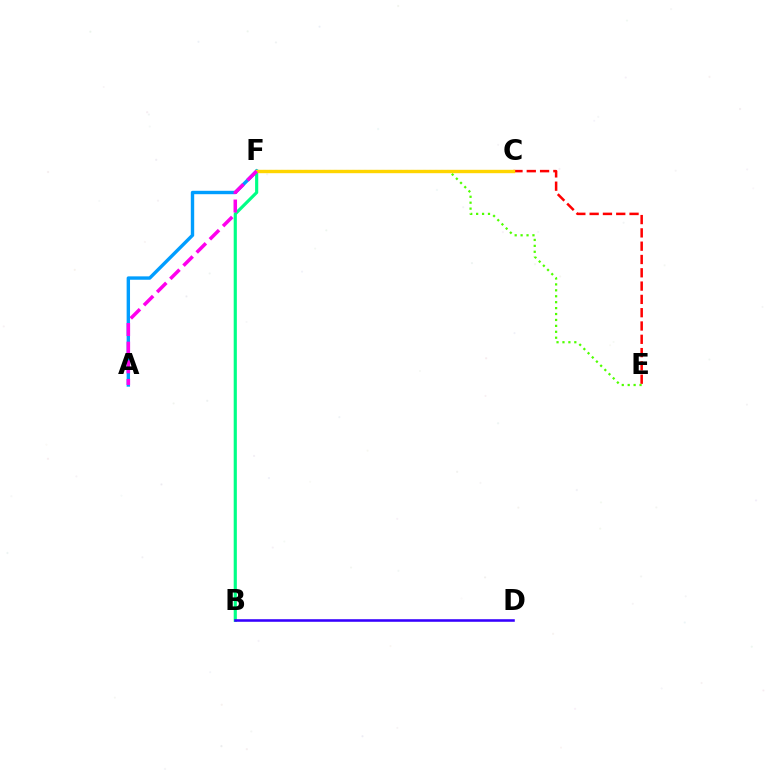{('C', 'E'): [{'color': '#ff0000', 'line_style': 'dashed', 'thickness': 1.81}], ('E', 'F'): [{'color': '#4fff00', 'line_style': 'dotted', 'thickness': 1.61}], ('B', 'F'): [{'color': '#00ff86', 'line_style': 'solid', 'thickness': 2.27}], ('A', 'F'): [{'color': '#009eff', 'line_style': 'solid', 'thickness': 2.44}, {'color': '#ff00ed', 'line_style': 'dashed', 'thickness': 2.53}], ('C', 'F'): [{'color': '#ffd500', 'line_style': 'solid', 'thickness': 2.44}], ('B', 'D'): [{'color': '#3700ff', 'line_style': 'solid', 'thickness': 1.85}]}